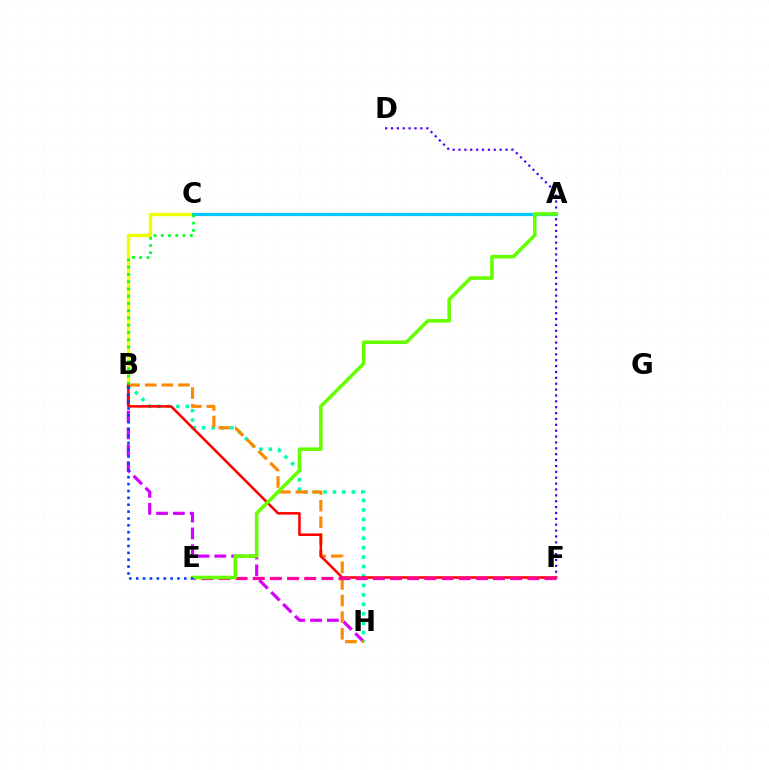{('D', 'F'): [{'color': '#4f00ff', 'line_style': 'dotted', 'thickness': 1.6}], ('B', 'C'): [{'color': '#eeff00', 'line_style': 'solid', 'thickness': 2.44}, {'color': '#00ff27', 'line_style': 'dotted', 'thickness': 1.97}], ('B', 'H'): [{'color': '#d600ff', 'line_style': 'dashed', 'thickness': 2.29}, {'color': '#00ffaf', 'line_style': 'dotted', 'thickness': 2.56}, {'color': '#ff8800', 'line_style': 'dashed', 'thickness': 2.26}], ('A', 'C'): [{'color': '#00c7ff', 'line_style': 'solid', 'thickness': 2.31}], ('B', 'F'): [{'color': '#ff0000', 'line_style': 'solid', 'thickness': 1.83}], ('E', 'F'): [{'color': '#ff00a0', 'line_style': 'dashed', 'thickness': 2.33}], ('A', 'E'): [{'color': '#66ff00', 'line_style': 'solid', 'thickness': 2.56}], ('B', 'E'): [{'color': '#003fff', 'line_style': 'dotted', 'thickness': 1.87}]}